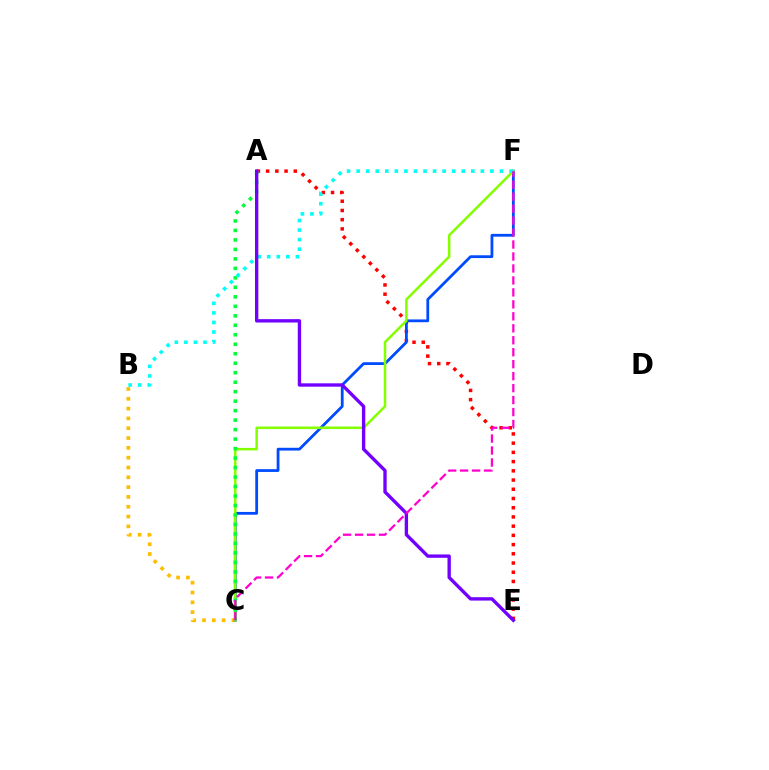{('B', 'C'): [{'color': '#ffbd00', 'line_style': 'dotted', 'thickness': 2.67}], ('A', 'E'): [{'color': '#ff0000', 'line_style': 'dotted', 'thickness': 2.51}, {'color': '#7200ff', 'line_style': 'solid', 'thickness': 2.41}], ('C', 'F'): [{'color': '#004bff', 'line_style': 'solid', 'thickness': 2.0}, {'color': '#84ff00', 'line_style': 'solid', 'thickness': 1.81}, {'color': '#ff00cf', 'line_style': 'dashed', 'thickness': 1.63}], ('A', 'C'): [{'color': '#00ff39', 'line_style': 'dotted', 'thickness': 2.58}], ('B', 'F'): [{'color': '#00fff6', 'line_style': 'dotted', 'thickness': 2.6}]}